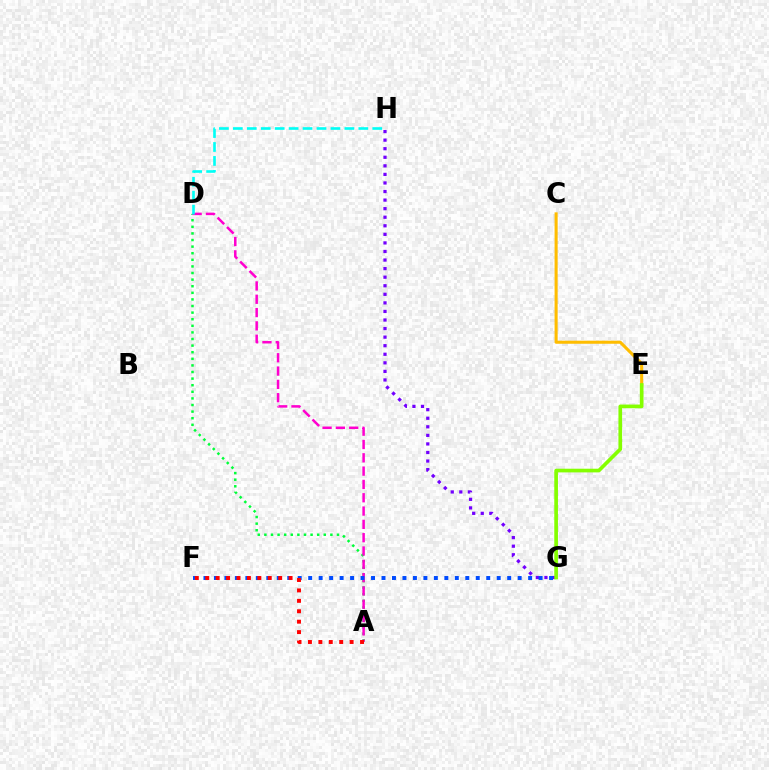{('A', 'D'): [{'color': '#00ff39', 'line_style': 'dotted', 'thickness': 1.79}, {'color': '#ff00cf', 'line_style': 'dashed', 'thickness': 1.81}], ('G', 'H'): [{'color': '#7200ff', 'line_style': 'dotted', 'thickness': 2.33}], ('C', 'E'): [{'color': '#ffbd00', 'line_style': 'solid', 'thickness': 2.21}], ('F', 'G'): [{'color': '#004bff', 'line_style': 'dotted', 'thickness': 2.85}], ('E', 'G'): [{'color': '#84ff00', 'line_style': 'solid', 'thickness': 2.64}], ('D', 'H'): [{'color': '#00fff6', 'line_style': 'dashed', 'thickness': 1.89}], ('A', 'F'): [{'color': '#ff0000', 'line_style': 'dotted', 'thickness': 2.83}]}